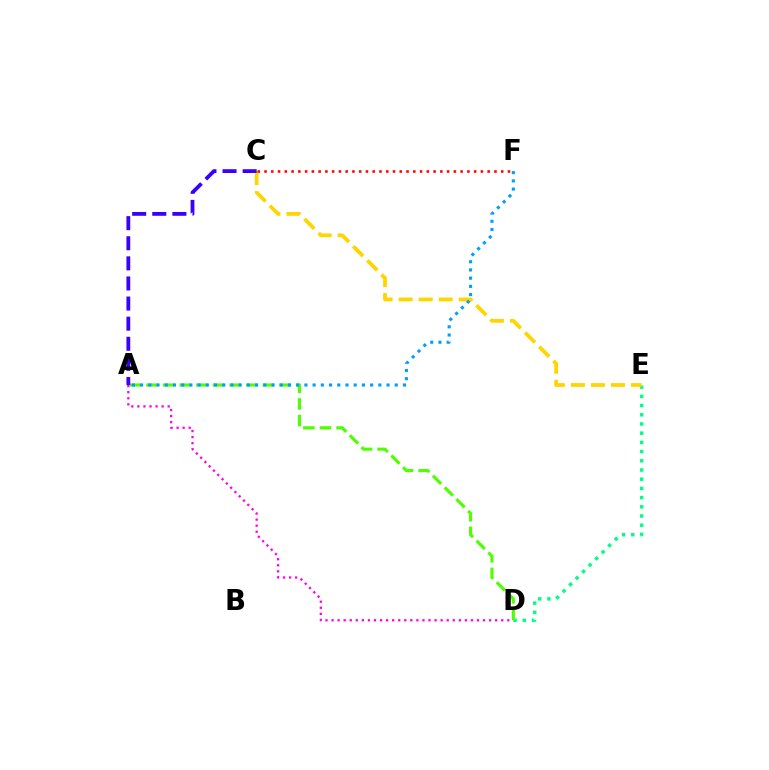{('D', 'E'): [{'color': '#00ff86', 'line_style': 'dotted', 'thickness': 2.5}], ('A', 'D'): [{'color': '#4fff00', 'line_style': 'dashed', 'thickness': 2.26}, {'color': '#ff00ed', 'line_style': 'dotted', 'thickness': 1.65}], ('C', 'E'): [{'color': '#ffd500', 'line_style': 'dashed', 'thickness': 2.72}], ('C', 'F'): [{'color': '#ff0000', 'line_style': 'dotted', 'thickness': 1.84}], ('A', 'F'): [{'color': '#009eff', 'line_style': 'dotted', 'thickness': 2.23}], ('A', 'C'): [{'color': '#3700ff', 'line_style': 'dashed', 'thickness': 2.73}]}